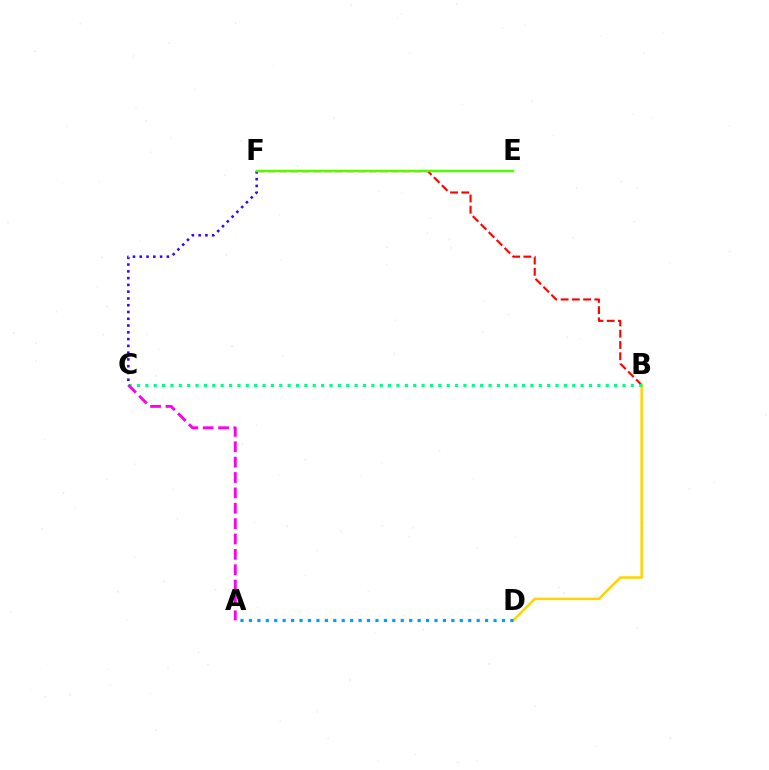{('B', 'F'): [{'color': '#ff0000', 'line_style': 'dashed', 'thickness': 1.53}], ('C', 'F'): [{'color': '#3700ff', 'line_style': 'dotted', 'thickness': 1.84}], ('B', 'D'): [{'color': '#ffd500', 'line_style': 'solid', 'thickness': 1.8}], ('B', 'C'): [{'color': '#00ff86', 'line_style': 'dotted', 'thickness': 2.27}], ('A', 'D'): [{'color': '#009eff', 'line_style': 'dotted', 'thickness': 2.29}], ('E', 'F'): [{'color': '#4fff00', 'line_style': 'solid', 'thickness': 1.77}], ('A', 'C'): [{'color': '#ff00ed', 'line_style': 'dashed', 'thickness': 2.09}]}